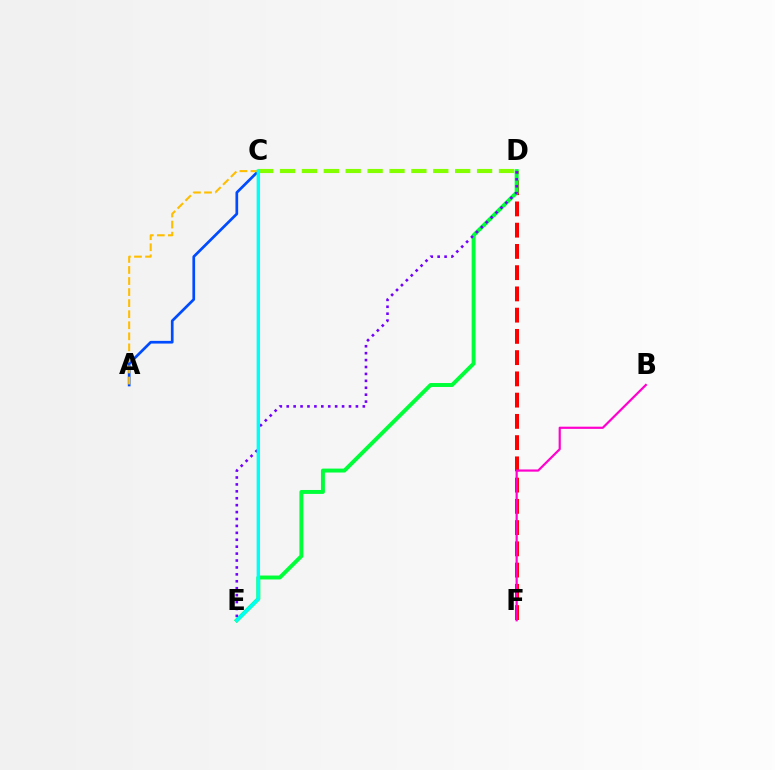{('D', 'F'): [{'color': '#ff0000', 'line_style': 'dashed', 'thickness': 2.89}], ('A', 'C'): [{'color': '#004bff', 'line_style': 'solid', 'thickness': 1.94}, {'color': '#ffbd00', 'line_style': 'dashed', 'thickness': 1.5}], ('D', 'E'): [{'color': '#00ff39', 'line_style': 'solid', 'thickness': 2.83}, {'color': '#7200ff', 'line_style': 'dotted', 'thickness': 1.88}], ('C', 'D'): [{'color': '#84ff00', 'line_style': 'dashed', 'thickness': 2.97}], ('C', 'E'): [{'color': '#00fff6', 'line_style': 'solid', 'thickness': 2.46}], ('B', 'F'): [{'color': '#ff00cf', 'line_style': 'solid', 'thickness': 1.58}]}